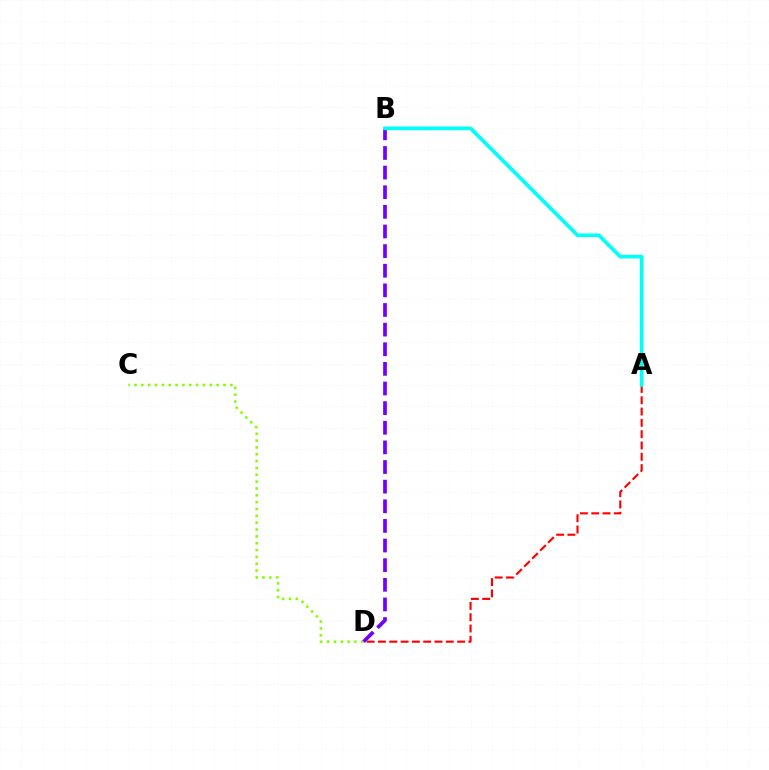{('C', 'D'): [{'color': '#84ff00', 'line_style': 'dotted', 'thickness': 1.86}], ('A', 'D'): [{'color': '#ff0000', 'line_style': 'dashed', 'thickness': 1.54}], ('B', 'D'): [{'color': '#7200ff', 'line_style': 'dashed', 'thickness': 2.67}], ('A', 'B'): [{'color': '#00fff6', 'line_style': 'solid', 'thickness': 2.66}]}